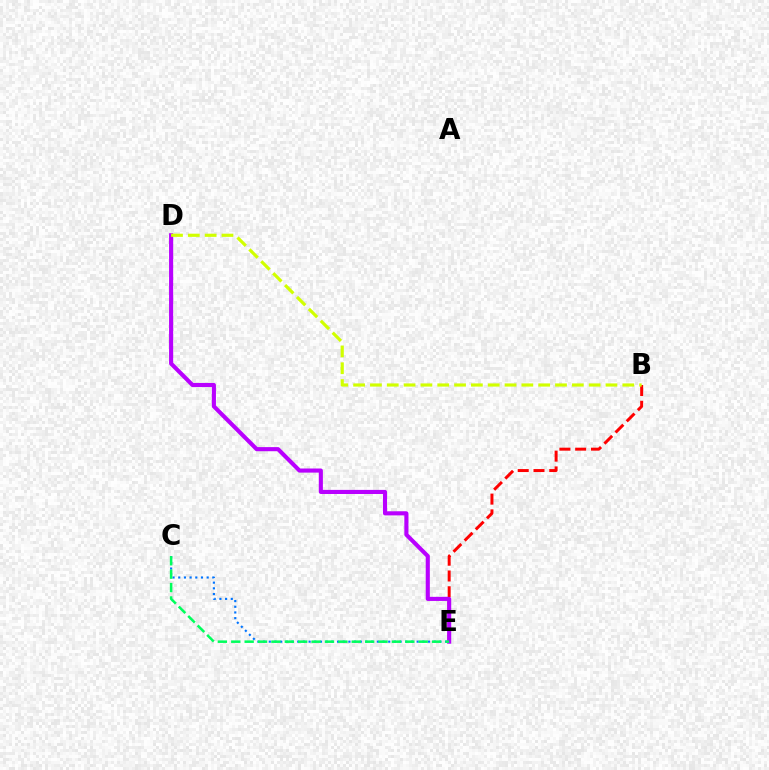{('B', 'E'): [{'color': '#ff0000', 'line_style': 'dashed', 'thickness': 2.14}], ('D', 'E'): [{'color': '#b900ff', 'line_style': 'solid', 'thickness': 2.95}], ('C', 'E'): [{'color': '#0074ff', 'line_style': 'dotted', 'thickness': 1.55}, {'color': '#00ff5c', 'line_style': 'dashed', 'thickness': 1.82}], ('B', 'D'): [{'color': '#d1ff00', 'line_style': 'dashed', 'thickness': 2.29}]}